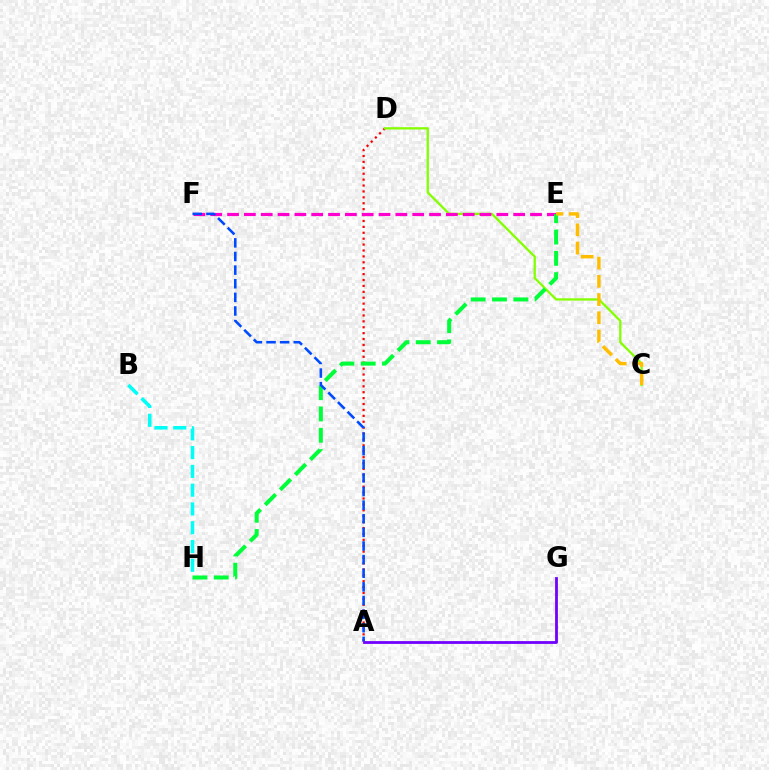{('A', 'D'): [{'color': '#ff0000', 'line_style': 'dotted', 'thickness': 1.6}], ('C', 'D'): [{'color': '#84ff00', 'line_style': 'solid', 'thickness': 1.65}], ('E', 'F'): [{'color': '#ff00cf', 'line_style': 'dashed', 'thickness': 2.29}], ('E', 'H'): [{'color': '#00ff39', 'line_style': 'dashed', 'thickness': 2.89}], ('C', 'E'): [{'color': '#ffbd00', 'line_style': 'dashed', 'thickness': 2.48}], ('A', 'F'): [{'color': '#004bff', 'line_style': 'dashed', 'thickness': 1.85}], ('A', 'G'): [{'color': '#7200ff', 'line_style': 'solid', 'thickness': 2.01}], ('B', 'H'): [{'color': '#00fff6', 'line_style': 'dashed', 'thickness': 2.55}]}